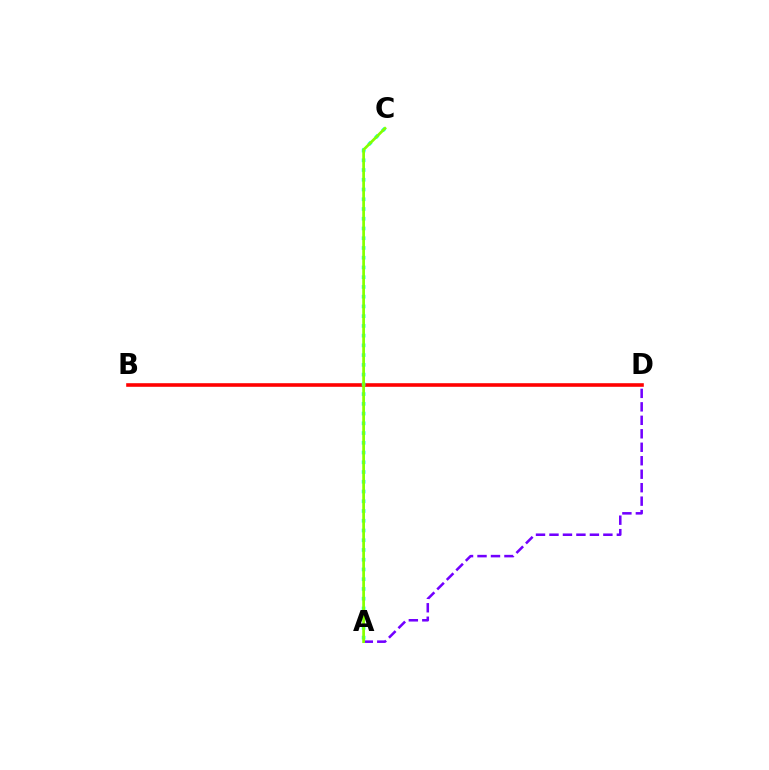{('B', 'D'): [{'color': '#ff0000', 'line_style': 'solid', 'thickness': 2.59}], ('A', 'C'): [{'color': '#00fff6', 'line_style': 'dotted', 'thickness': 2.65}, {'color': '#84ff00', 'line_style': 'solid', 'thickness': 1.96}], ('A', 'D'): [{'color': '#7200ff', 'line_style': 'dashed', 'thickness': 1.83}]}